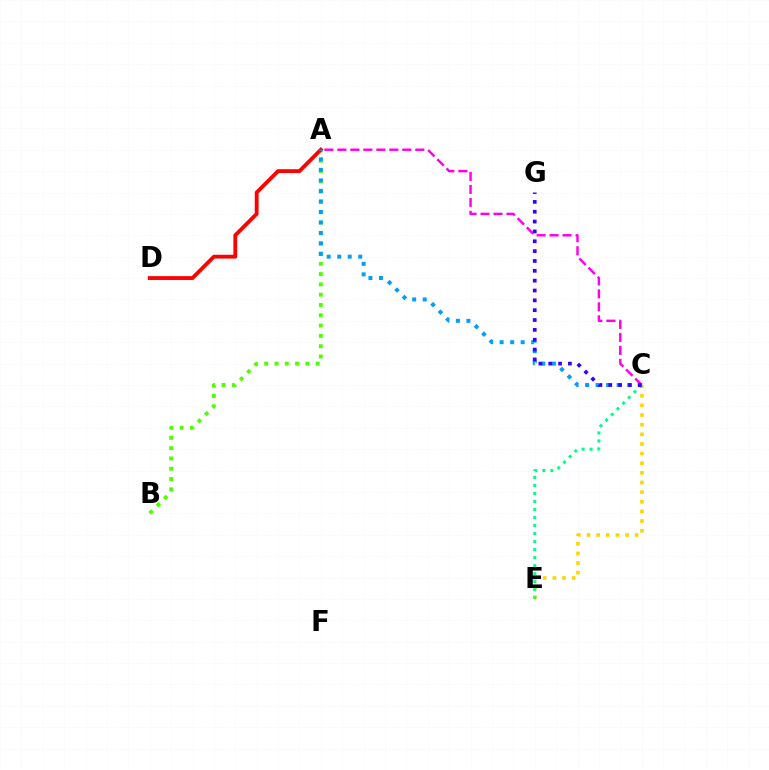{('A', 'B'): [{'color': '#4fff00', 'line_style': 'dotted', 'thickness': 2.8}], ('C', 'E'): [{'color': '#ffd500', 'line_style': 'dotted', 'thickness': 2.62}, {'color': '#00ff86', 'line_style': 'dotted', 'thickness': 2.18}], ('A', 'D'): [{'color': '#ff0000', 'line_style': 'solid', 'thickness': 2.76}], ('A', 'C'): [{'color': '#009eff', 'line_style': 'dotted', 'thickness': 2.86}, {'color': '#ff00ed', 'line_style': 'dashed', 'thickness': 1.76}], ('C', 'G'): [{'color': '#3700ff', 'line_style': 'dotted', 'thickness': 2.67}]}